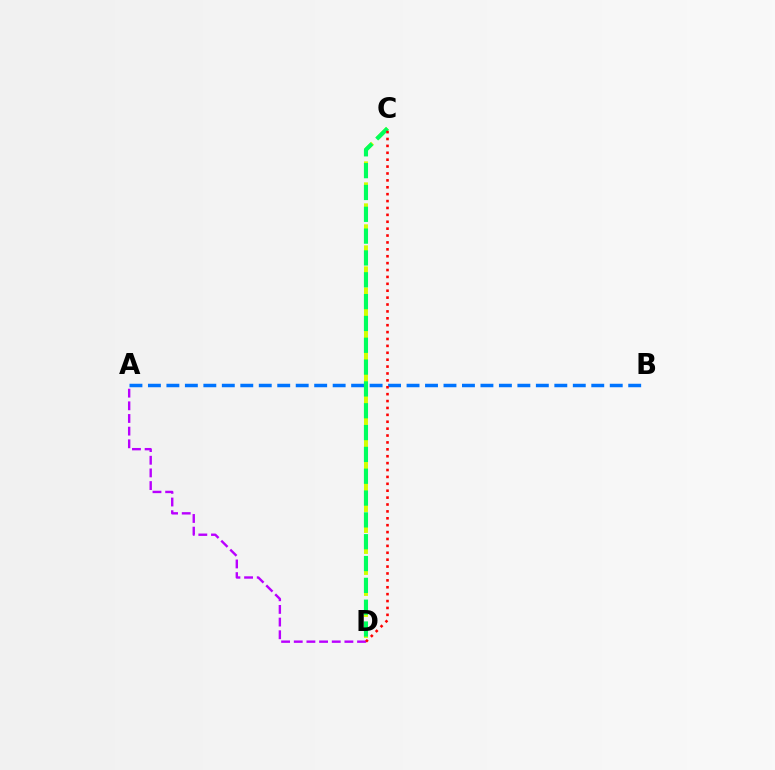{('A', 'B'): [{'color': '#0074ff', 'line_style': 'dashed', 'thickness': 2.51}], ('C', 'D'): [{'color': '#d1ff00', 'line_style': 'dashed', 'thickness': 2.85}, {'color': '#00ff5c', 'line_style': 'dashed', 'thickness': 2.97}, {'color': '#ff0000', 'line_style': 'dotted', 'thickness': 1.87}], ('A', 'D'): [{'color': '#b900ff', 'line_style': 'dashed', 'thickness': 1.72}]}